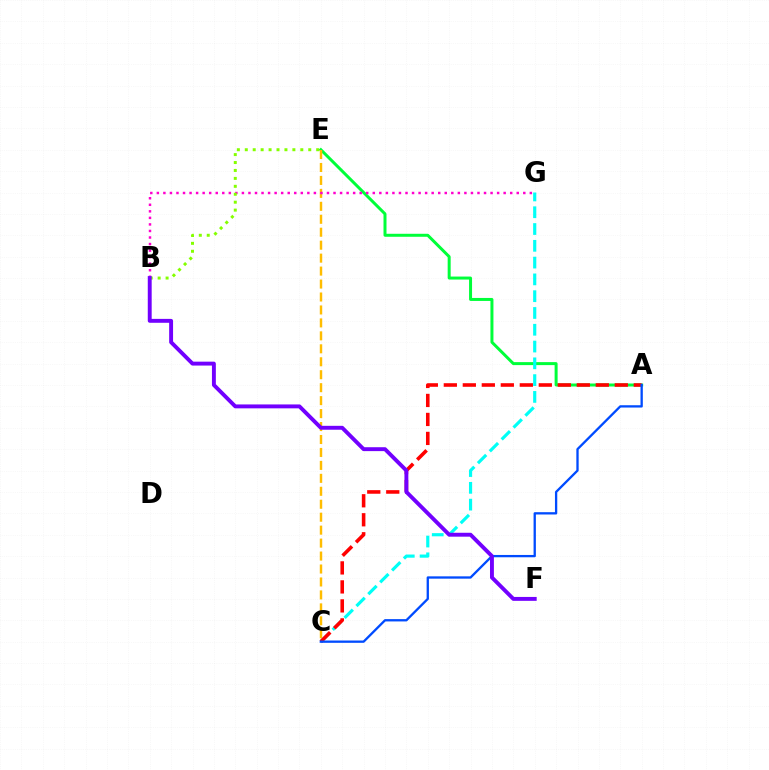{('A', 'E'): [{'color': '#00ff39', 'line_style': 'solid', 'thickness': 2.16}], ('C', 'E'): [{'color': '#ffbd00', 'line_style': 'dashed', 'thickness': 1.76}], ('C', 'G'): [{'color': '#00fff6', 'line_style': 'dashed', 'thickness': 2.28}], ('A', 'C'): [{'color': '#ff0000', 'line_style': 'dashed', 'thickness': 2.58}, {'color': '#004bff', 'line_style': 'solid', 'thickness': 1.66}], ('B', 'G'): [{'color': '#ff00cf', 'line_style': 'dotted', 'thickness': 1.78}], ('B', 'E'): [{'color': '#84ff00', 'line_style': 'dotted', 'thickness': 2.16}], ('B', 'F'): [{'color': '#7200ff', 'line_style': 'solid', 'thickness': 2.81}]}